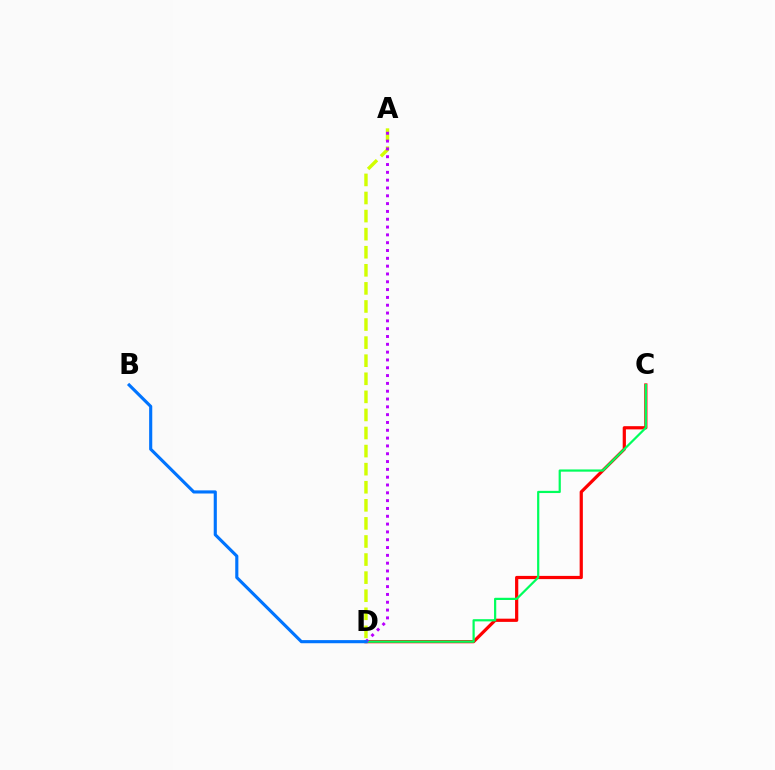{('C', 'D'): [{'color': '#ff0000', 'line_style': 'solid', 'thickness': 2.31}, {'color': '#00ff5c', 'line_style': 'solid', 'thickness': 1.59}], ('A', 'D'): [{'color': '#d1ff00', 'line_style': 'dashed', 'thickness': 2.46}, {'color': '#b900ff', 'line_style': 'dotted', 'thickness': 2.12}], ('B', 'D'): [{'color': '#0074ff', 'line_style': 'solid', 'thickness': 2.25}]}